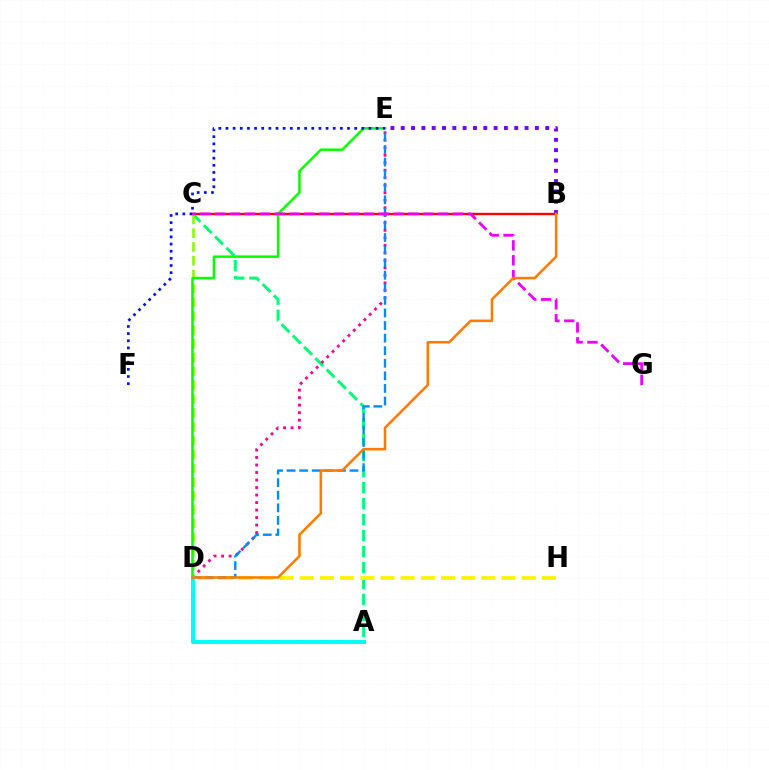{('A', 'C'): [{'color': '#00ff74', 'line_style': 'dashed', 'thickness': 2.17}], ('D', 'E'): [{'color': '#ff0094', 'line_style': 'dotted', 'thickness': 2.04}, {'color': '#08ff00', 'line_style': 'solid', 'thickness': 1.82}, {'color': '#008cff', 'line_style': 'dashed', 'thickness': 1.71}], ('B', 'C'): [{'color': '#ff0000', 'line_style': 'solid', 'thickness': 1.72}], ('D', 'H'): [{'color': '#fcf500', 'line_style': 'dashed', 'thickness': 2.74}], ('C', 'D'): [{'color': '#84ff00', 'line_style': 'dashed', 'thickness': 1.88}], ('A', 'D'): [{'color': '#00fff6', 'line_style': 'solid', 'thickness': 2.88}], ('B', 'E'): [{'color': '#7200ff', 'line_style': 'dotted', 'thickness': 2.8}], ('E', 'F'): [{'color': '#0010ff', 'line_style': 'dotted', 'thickness': 1.94}], ('C', 'G'): [{'color': '#ee00ff', 'line_style': 'dashed', 'thickness': 2.02}], ('B', 'D'): [{'color': '#ff7c00', 'line_style': 'solid', 'thickness': 1.85}]}